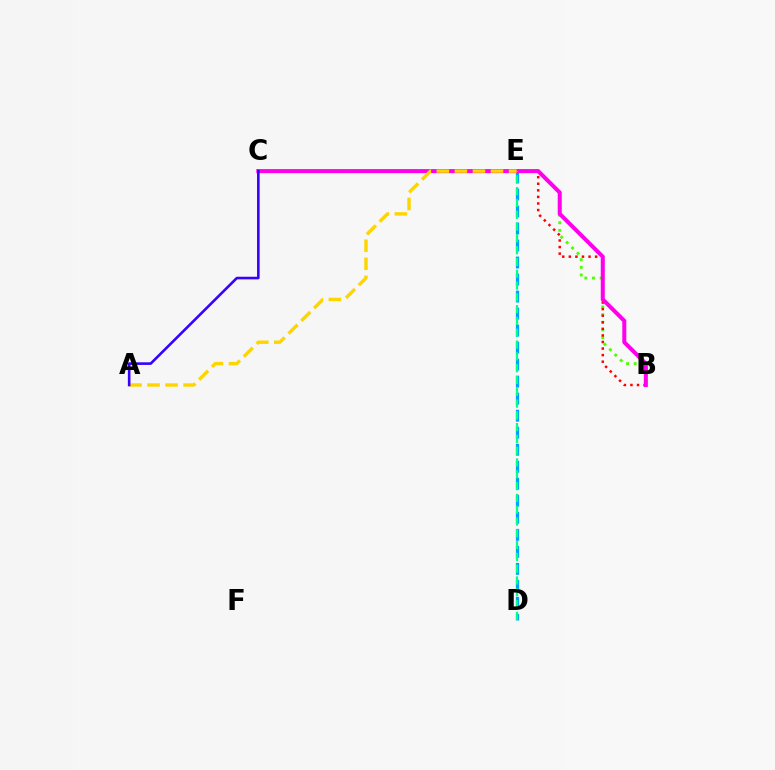{('D', 'E'): [{'color': '#009eff', 'line_style': 'dashed', 'thickness': 2.31}, {'color': '#00ff86', 'line_style': 'dashed', 'thickness': 1.6}], ('B', 'E'): [{'color': '#4fff00', 'line_style': 'dotted', 'thickness': 2.08}, {'color': '#ff0000', 'line_style': 'dotted', 'thickness': 1.79}], ('B', 'C'): [{'color': '#ff00ed', 'line_style': 'solid', 'thickness': 2.9}], ('A', 'E'): [{'color': '#ffd500', 'line_style': 'dashed', 'thickness': 2.45}], ('A', 'C'): [{'color': '#3700ff', 'line_style': 'solid', 'thickness': 1.88}]}